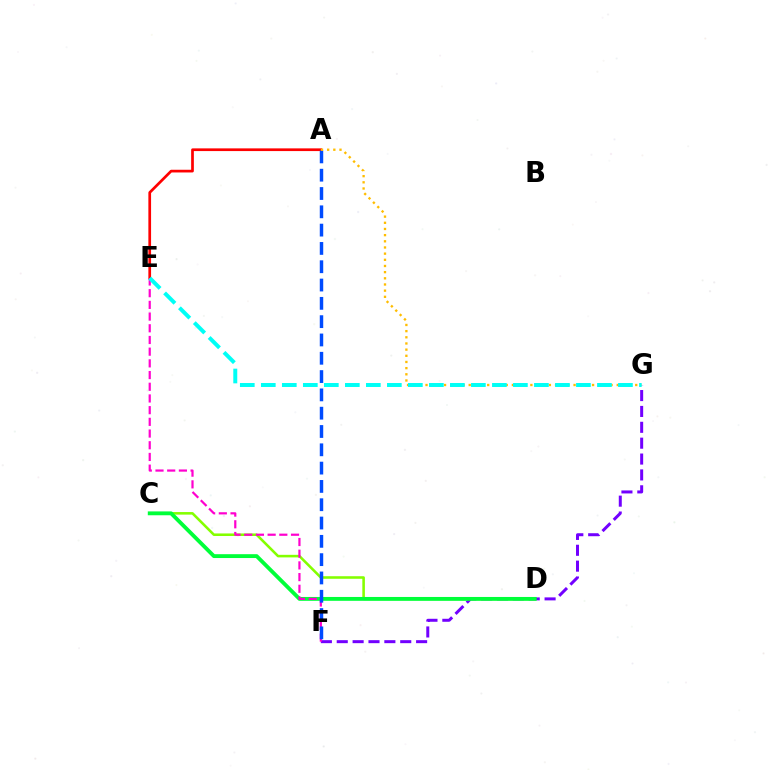{('F', 'G'): [{'color': '#7200ff', 'line_style': 'dashed', 'thickness': 2.16}], ('A', 'E'): [{'color': '#ff0000', 'line_style': 'solid', 'thickness': 1.95}], ('C', 'D'): [{'color': '#84ff00', 'line_style': 'solid', 'thickness': 1.85}, {'color': '#00ff39', 'line_style': 'solid', 'thickness': 2.78}], ('E', 'F'): [{'color': '#ff00cf', 'line_style': 'dashed', 'thickness': 1.59}], ('A', 'F'): [{'color': '#004bff', 'line_style': 'dashed', 'thickness': 2.49}], ('A', 'G'): [{'color': '#ffbd00', 'line_style': 'dotted', 'thickness': 1.68}], ('E', 'G'): [{'color': '#00fff6', 'line_style': 'dashed', 'thickness': 2.85}]}